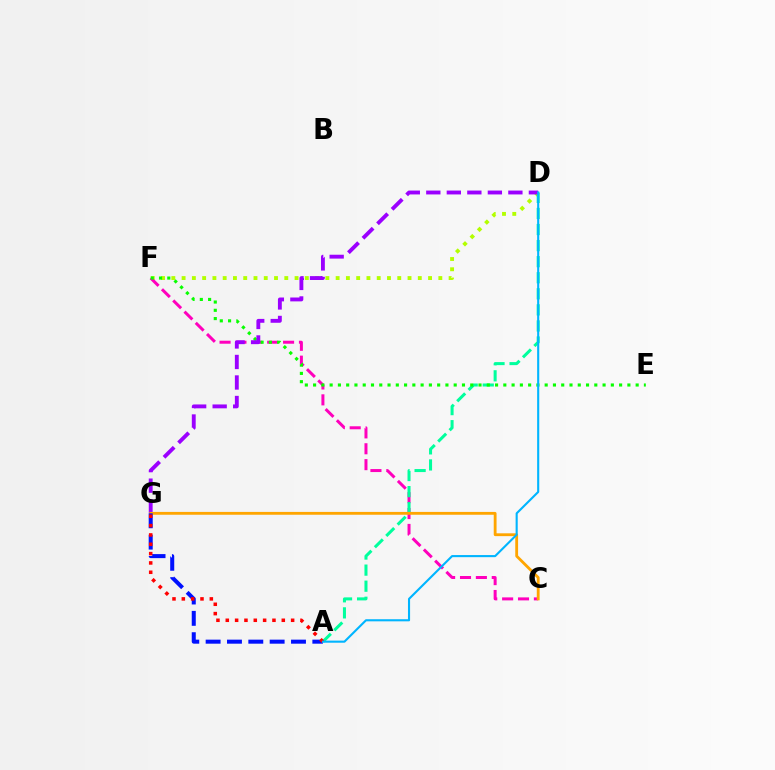{('D', 'F'): [{'color': '#b3ff00', 'line_style': 'dotted', 'thickness': 2.79}], ('C', 'F'): [{'color': '#ff00bd', 'line_style': 'dashed', 'thickness': 2.16}], ('A', 'D'): [{'color': '#00ff9d', 'line_style': 'dashed', 'thickness': 2.18}, {'color': '#00b5ff', 'line_style': 'solid', 'thickness': 1.52}], ('E', 'F'): [{'color': '#08ff00', 'line_style': 'dotted', 'thickness': 2.25}], ('D', 'G'): [{'color': '#9b00ff', 'line_style': 'dashed', 'thickness': 2.79}], ('C', 'G'): [{'color': '#ffa500', 'line_style': 'solid', 'thickness': 2.04}], ('A', 'G'): [{'color': '#0010ff', 'line_style': 'dashed', 'thickness': 2.9}, {'color': '#ff0000', 'line_style': 'dotted', 'thickness': 2.54}]}